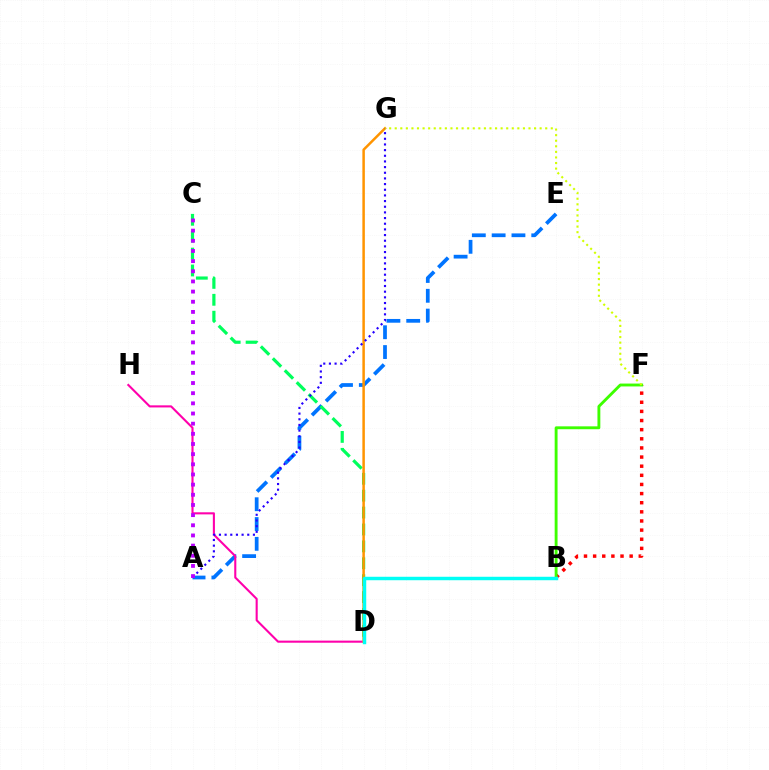{('A', 'E'): [{'color': '#0074ff', 'line_style': 'dashed', 'thickness': 2.69}], ('B', 'F'): [{'color': '#ff0000', 'line_style': 'dotted', 'thickness': 2.48}, {'color': '#3dff00', 'line_style': 'solid', 'thickness': 2.07}], ('D', 'H'): [{'color': '#ff00ac', 'line_style': 'solid', 'thickness': 1.51}], ('C', 'D'): [{'color': '#00ff5c', 'line_style': 'dashed', 'thickness': 2.3}], ('D', 'G'): [{'color': '#ff9400', 'line_style': 'solid', 'thickness': 1.8}], ('A', 'G'): [{'color': '#2500ff', 'line_style': 'dotted', 'thickness': 1.54}], ('B', 'D'): [{'color': '#00fff6', 'line_style': 'solid', 'thickness': 2.49}], ('A', 'C'): [{'color': '#b900ff', 'line_style': 'dotted', 'thickness': 2.76}], ('F', 'G'): [{'color': '#d1ff00', 'line_style': 'dotted', 'thickness': 1.51}]}